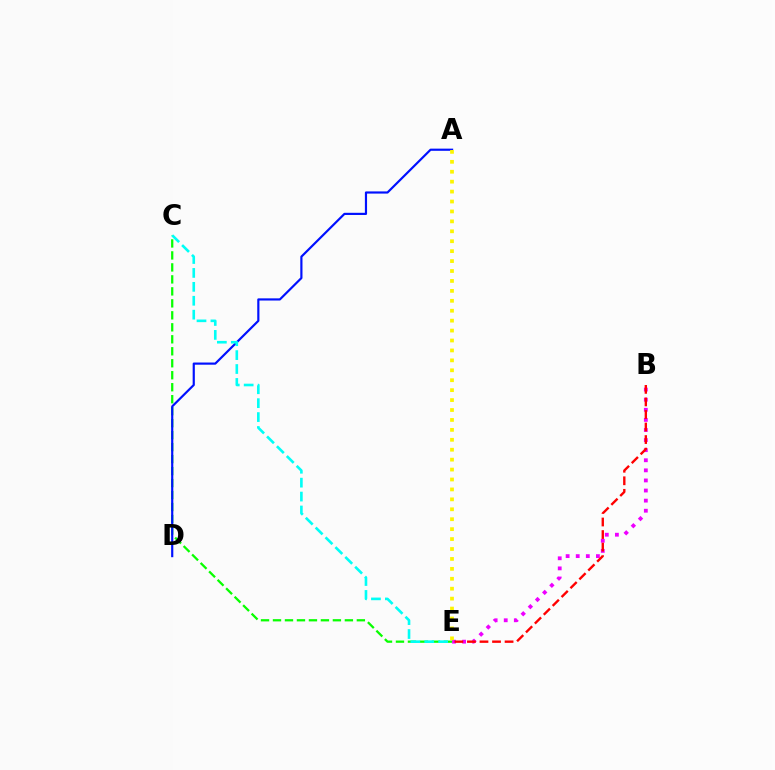{('B', 'E'): [{'color': '#ee00ff', 'line_style': 'dotted', 'thickness': 2.74}, {'color': '#ff0000', 'line_style': 'dashed', 'thickness': 1.7}], ('C', 'E'): [{'color': '#08ff00', 'line_style': 'dashed', 'thickness': 1.63}, {'color': '#00fff6', 'line_style': 'dashed', 'thickness': 1.89}], ('A', 'D'): [{'color': '#0010ff', 'line_style': 'solid', 'thickness': 1.57}], ('A', 'E'): [{'color': '#fcf500', 'line_style': 'dotted', 'thickness': 2.7}]}